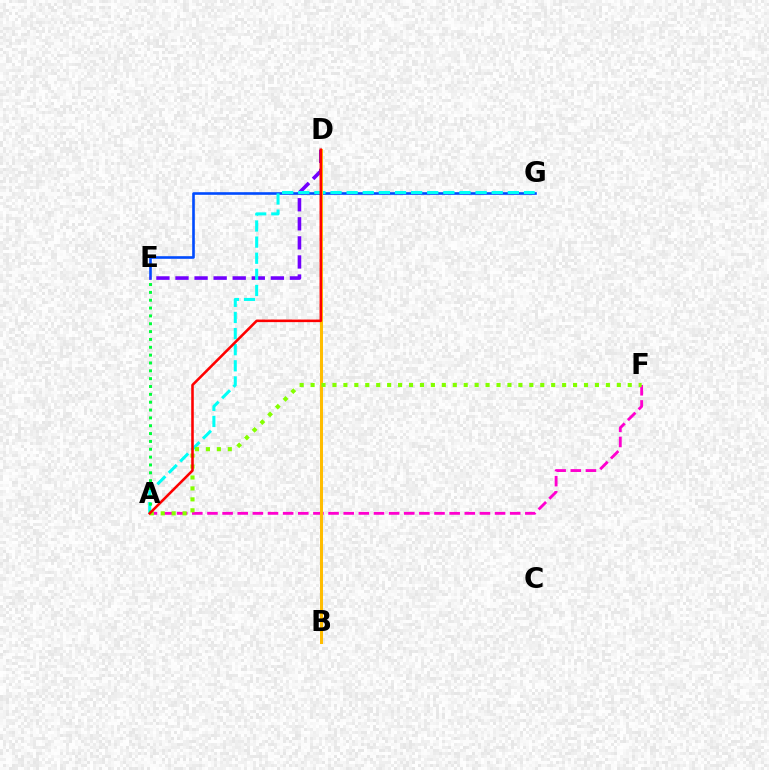{('E', 'G'): [{'color': '#004bff', 'line_style': 'solid', 'thickness': 1.88}], ('A', 'F'): [{'color': '#ff00cf', 'line_style': 'dashed', 'thickness': 2.06}, {'color': '#84ff00', 'line_style': 'dotted', 'thickness': 2.97}], ('D', 'E'): [{'color': '#7200ff', 'line_style': 'dashed', 'thickness': 2.59}], ('A', 'G'): [{'color': '#00fff6', 'line_style': 'dashed', 'thickness': 2.19}], ('B', 'D'): [{'color': '#ffbd00', 'line_style': 'solid', 'thickness': 2.17}], ('A', 'E'): [{'color': '#00ff39', 'line_style': 'dotted', 'thickness': 2.13}], ('A', 'D'): [{'color': '#ff0000', 'line_style': 'solid', 'thickness': 1.85}]}